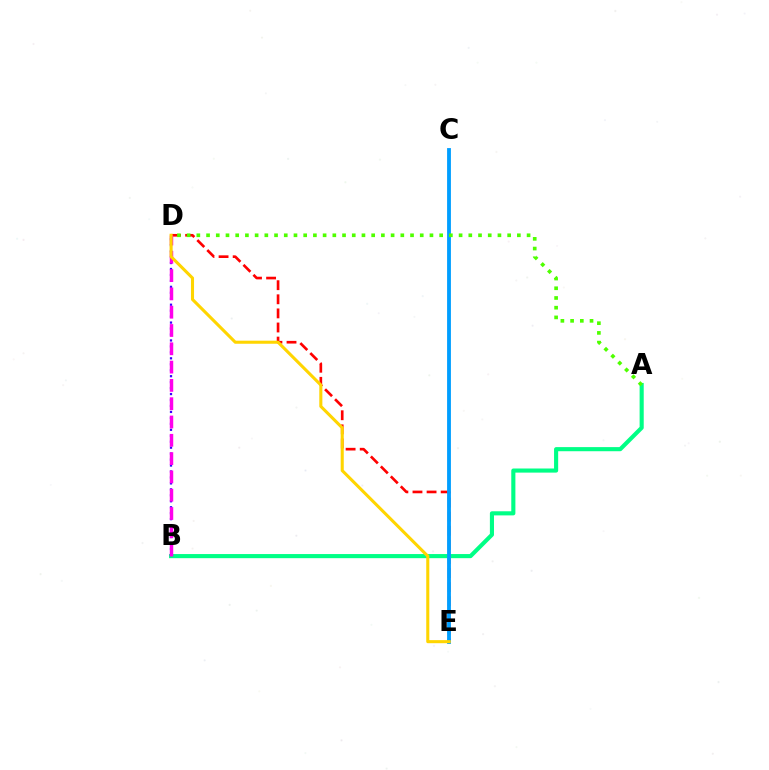{('D', 'E'): [{'color': '#ff0000', 'line_style': 'dashed', 'thickness': 1.92}, {'color': '#ffd500', 'line_style': 'solid', 'thickness': 2.21}], ('A', 'B'): [{'color': '#00ff86', 'line_style': 'solid', 'thickness': 2.96}], ('C', 'E'): [{'color': '#009eff', 'line_style': 'solid', 'thickness': 2.76}], ('B', 'D'): [{'color': '#3700ff', 'line_style': 'dotted', 'thickness': 1.62}, {'color': '#ff00ed', 'line_style': 'dashed', 'thickness': 2.49}], ('A', 'D'): [{'color': '#4fff00', 'line_style': 'dotted', 'thickness': 2.64}]}